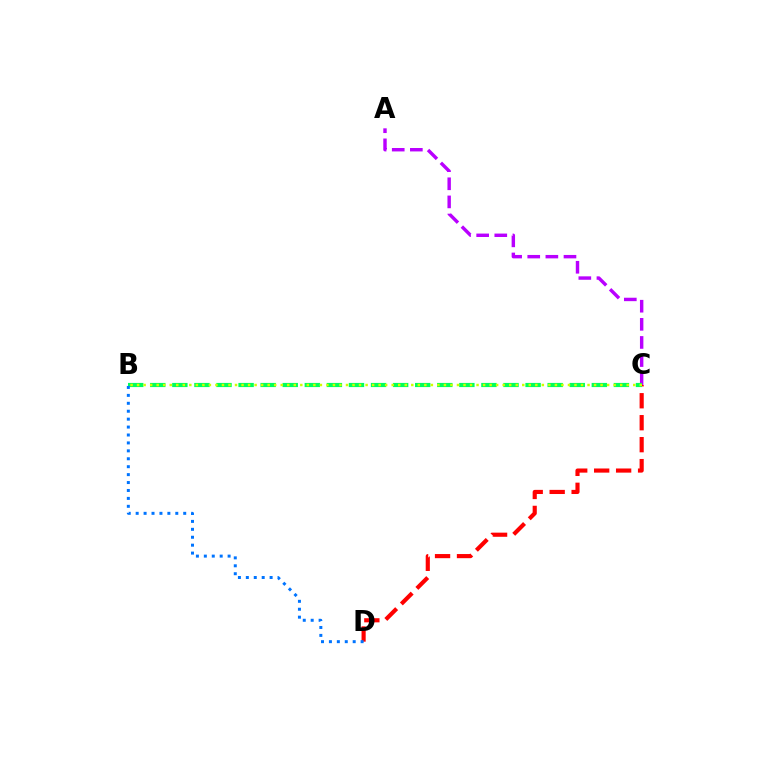{('A', 'C'): [{'color': '#b900ff', 'line_style': 'dashed', 'thickness': 2.46}], ('C', 'D'): [{'color': '#ff0000', 'line_style': 'dashed', 'thickness': 2.98}], ('B', 'C'): [{'color': '#00ff5c', 'line_style': 'dashed', 'thickness': 3.0}, {'color': '#d1ff00', 'line_style': 'dotted', 'thickness': 1.77}], ('B', 'D'): [{'color': '#0074ff', 'line_style': 'dotted', 'thickness': 2.15}]}